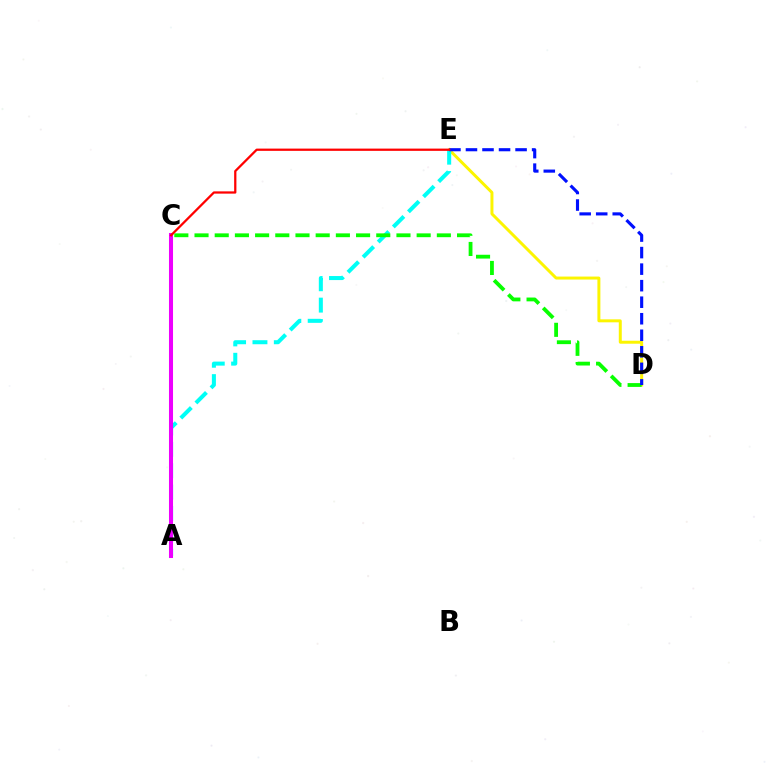{('D', 'E'): [{'color': '#fcf500', 'line_style': 'solid', 'thickness': 2.14}, {'color': '#0010ff', 'line_style': 'dashed', 'thickness': 2.25}], ('A', 'E'): [{'color': '#00fff6', 'line_style': 'dashed', 'thickness': 2.9}], ('A', 'C'): [{'color': '#ee00ff', 'line_style': 'solid', 'thickness': 2.91}], ('C', 'D'): [{'color': '#08ff00', 'line_style': 'dashed', 'thickness': 2.74}], ('C', 'E'): [{'color': '#ff0000', 'line_style': 'solid', 'thickness': 1.63}]}